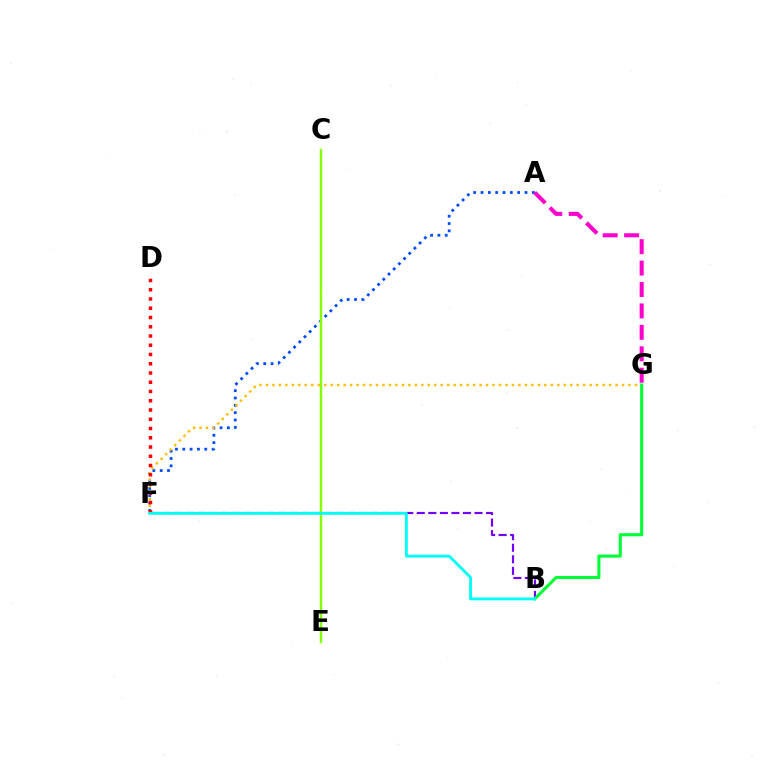{('A', 'F'): [{'color': '#004bff', 'line_style': 'dotted', 'thickness': 1.99}], ('B', 'F'): [{'color': '#7200ff', 'line_style': 'dashed', 'thickness': 1.57}, {'color': '#00fff6', 'line_style': 'solid', 'thickness': 2.04}], ('F', 'G'): [{'color': '#ffbd00', 'line_style': 'dotted', 'thickness': 1.76}], ('D', 'F'): [{'color': '#ff0000', 'line_style': 'dotted', 'thickness': 2.51}], ('B', 'G'): [{'color': '#00ff39', 'line_style': 'solid', 'thickness': 2.23}], ('C', 'E'): [{'color': '#84ff00', 'line_style': 'solid', 'thickness': 1.74}], ('A', 'G'): [{'color': '#ff00cf', 'line_style': 'dashed', 'thickness': 2.91}]}